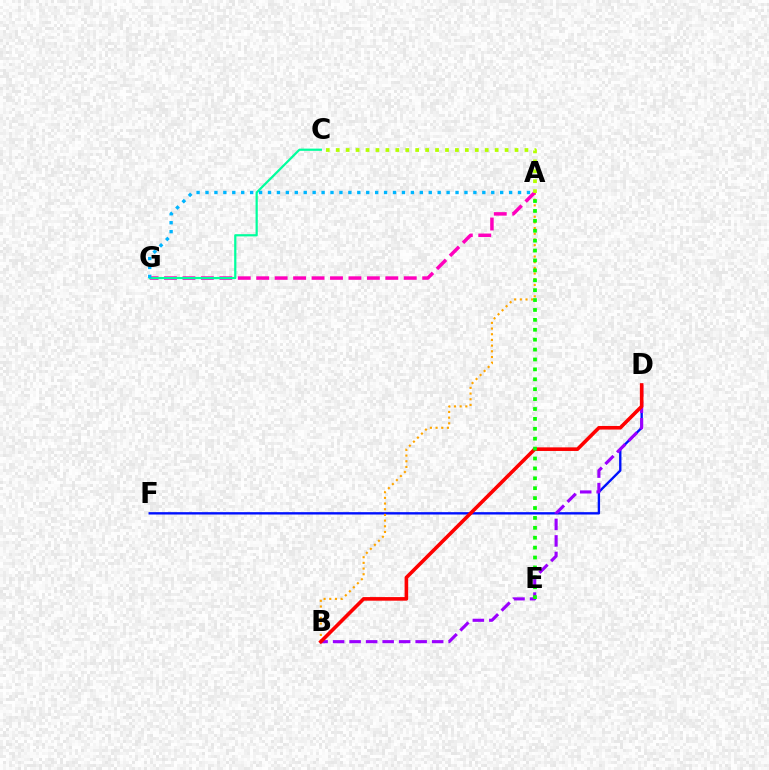{('D', 'F'): [{'color': '#0010ff', 'line_style': 'solid', 'thickness': 1.7}], ('A', 'B'): [{'color': '#ffa500', 'line_style': 'dotted', 'thickness': 1.54}], ('A', 'G'): [{'color': '#ff00bd', 'line_style': 'dashed', 'thickness': 2.51}, {'color': '#00b5ff', 'line_style': 'dotted', 'thickness': 2.43}], ('C', 'G'): [{'color': '#00ff9d', 'line_style': 'solid', 'thickness': 1.6}], ('B', 'D'): [{'color': '#9b00ff', 'line_style': 'dashed', 'thickness': 2.24}, {'color': '#ff0000', 'line_style': 'solid', 'thickness': 2.6}], ('A', 'C'): [{'color': '#b3ff00', 'line_style': 'dotted', 'thickness': 2.7}], ('A', 'E'): [{'color': '#08ff00', 'line_style': 'dotted', 'thickness': 2.69}]}